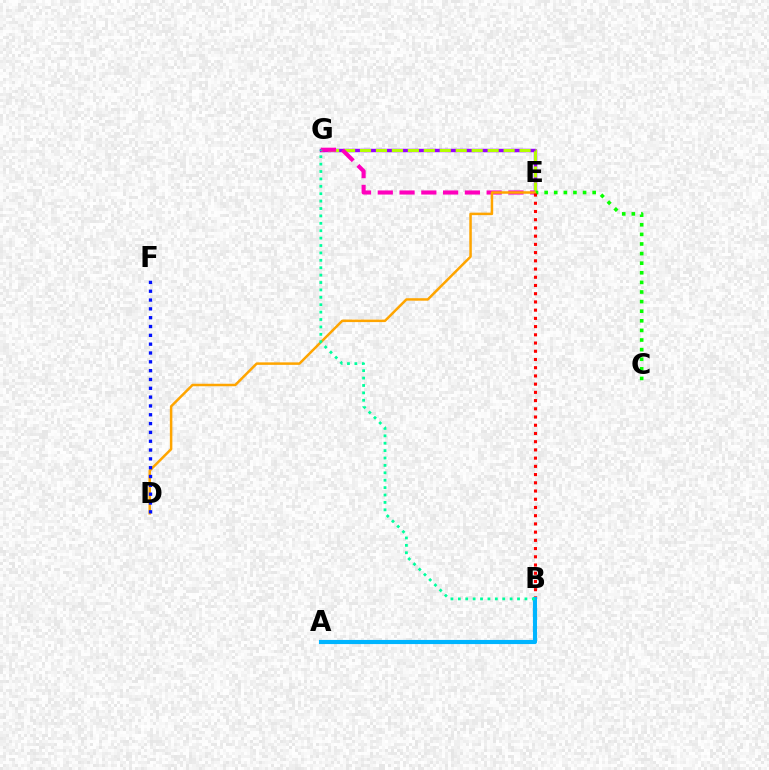{('E', 'G'): [{'color': '#9b00ff', 'line_style': 'solid', 'thickness': 2.48}, {'color': '#b3ff00', 'line_style': 'dashed', 'thickness': 2.17}, {'color': '#ff00bd', 'line_style': 'dashed', 'thickness': 2.96}], ('C', 'E'): [{'color': '#08ff00', 'line_style': 'dotted', 'thickness': 2.61}], ('D', 'E'): [{'color': '#ffa500', 'line_style': 'solid', 'thickness': 1.8}], ('B', 'E'): [{'color': '#ff0000', 'line_style': 'dotted', 'thickness': 2.23}], ('A', 'B'): [{'color': '#00b5ff', 'line_style': 'solid', 'thickness': 2.98}], ('D', 'F'): [{'color': '#0010ff', 'line_style': 'dotted', 'thickness': 2.4}], ('B', 'G'): [{'color': '#00ff9d', 'line_style': 'dotted', 'thickness': 2.01}]}